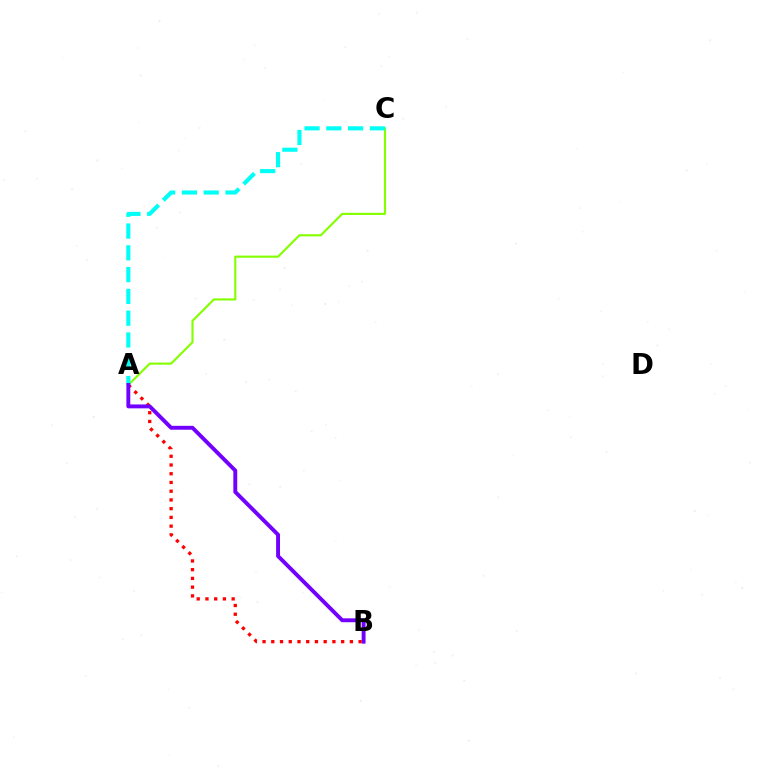{('A', 'C'): [{'color': '#84ff00', 'line_style': 'solid', 'thickness': 1.54}, {'color': '#00fff6', 'line_style': 'dashed', 'thickness': 2.96}], ('A', 'B'): [{'color': '#ff0000', 'line_style': 'dotted', 'thickness': 2.37}, {'color': '#7200ff', 'line_style': 'solid', 'thickness': 2.81}]}